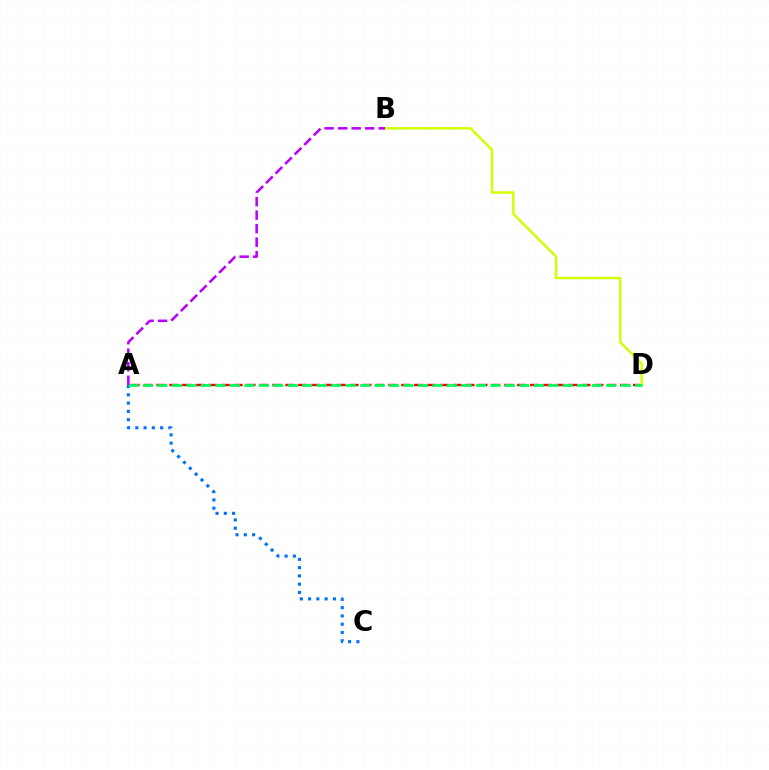{('A', 'D'): [{'color': '#ff0000', 'line_style': 'dashed', 'thickness': 1.75}, {'color': '#00ff5c', 'line_style': 'dashed', 'thickness': 1.97}], ('A', 'C'): [{'color': '#0074ff', 'line_style': 'dotted', 'thickness': 2.25}], ('B', 'D'): [{'color': '#d1ff00', 'line_style': 'solid', 'thickness': 1.74}], ('A', 'B'): [{'color': '#b900ff', 'line_style': 'dashed', 'thickness': 1.84}]}